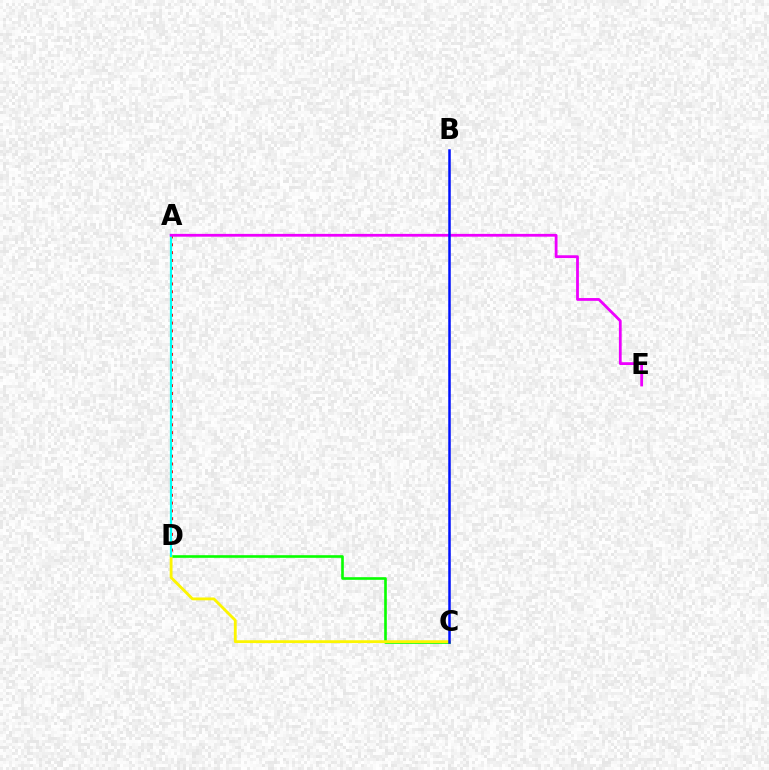{('A', 'D'): [{'color': '#ff0000', 'line_style': 'dotted', 'thickness': 2.13}, {'color': '#00fff6', 'line_style': 'solid', 'thickness': 1.59}], ('C', 'D'): [{'color': '#08ff00', 'line_style': 'solid', 'thickness': 1.89}, {'color': '#fcf500', 'line_style': 'solid', 'thickness': 2.04}], ('A', 'E'): [{'color': '#ee00ff', 'line_style': 'solid', 'thickness': 2.01}], ('B', 'C'): [{'color': '#0010ff', 'line_style': 'solid', 'thickness': 1.8}]}